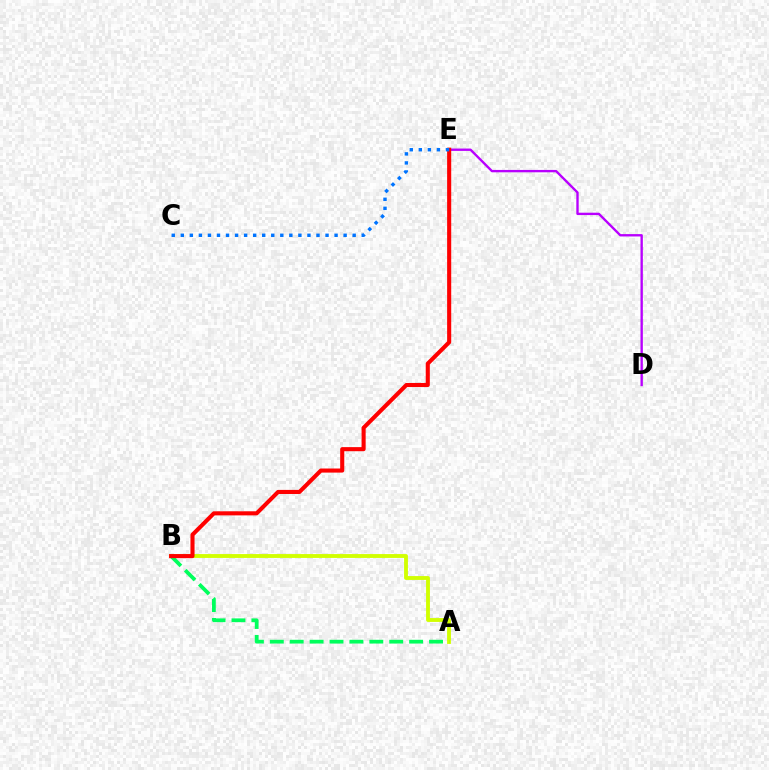{('A', 'B'): [{'color': '#d1ff00', 'line_style': 'solid', 'thickness': 2.77}, {'color': '#00ff5c', 'line_style': 'dashed', 'thickness': 2.7}], ('D', 'E'): [{'color': '#b900ff', 'line_style': 'solid', 'thickness': 1.7}], ('B', 'E'): [{'color': '#ff0000', 'line_style': 'solid', 'thickness': 2.94}], ('C', 'E'): [{'color': '#0074ff', 'line_style': 'dotted', 'thickness': 2.46}]}